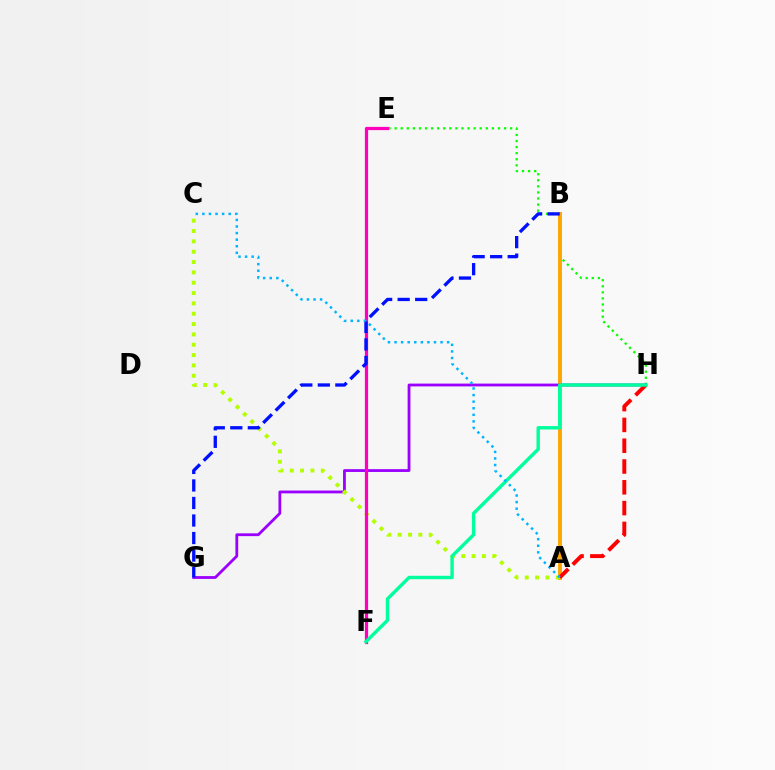{('E', 'H'): [{'color': '#08ff00', 'line_style': 'dotted', 'thickness': 1.65}], ('A', 'B'): [{'color': '#ffa500', 'line_style': 'solid', 'thickness': 2.81}], ('G', 'H'): [{'color': '#9b00ff', 'line_style': 'solid', 'thickness': 2.02}], ('A', 'C'): [{'color': '#b3ff00', 'line_style': 'dotted', 'thickness': 2.81}, {'color': '#00b5ff', 'line_style': 'dotted', 'thickness': 1.79}], ('E', 'F'): [{'color': '#ff00bd', 'line_style': 'solid', 'thickness': 2.33}], ('A', 'H'): [{'color': '#ff0000', 'line_style': 'dashed', 'thickness': 2.83}], ('B', 'G'): [{'color': '#0010ff', 'line_style': 'dashed', 'thickness': 2.38}], ('F', 'H'): [{'color': '#00ff9d', 'line_style': 'solid', 'thickness': 2.45}]}